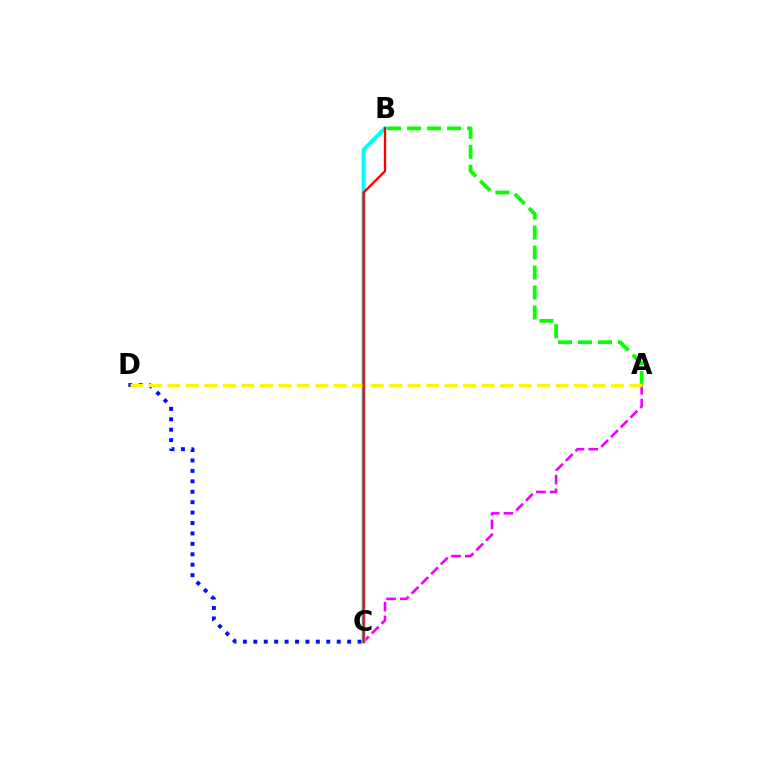{('A', 'C'): [{'color': '#ee00ff', 'line_style': 'dashed', 'thickness': 1.87}], ('C', 'D'): [{'color': '#0010ff', 'line_style': 'dotted', 'thickness': 2.83}], ('B', 'C'): [{'color': '#00fff6', 'line_style': 'solid', 'thickness': 2.91}, {'color': '#ff0000', 'line_style': 'solid', 'thickness': 1.67}], ('A', 'B'): [{'color': '#08ff00', 'line_style': 'dashed', 'thickness': 2.72}], ('A', 'D'): [{'color': '#fcf500', 'line_style': 'dashed', 'thickness': 2.51}]}